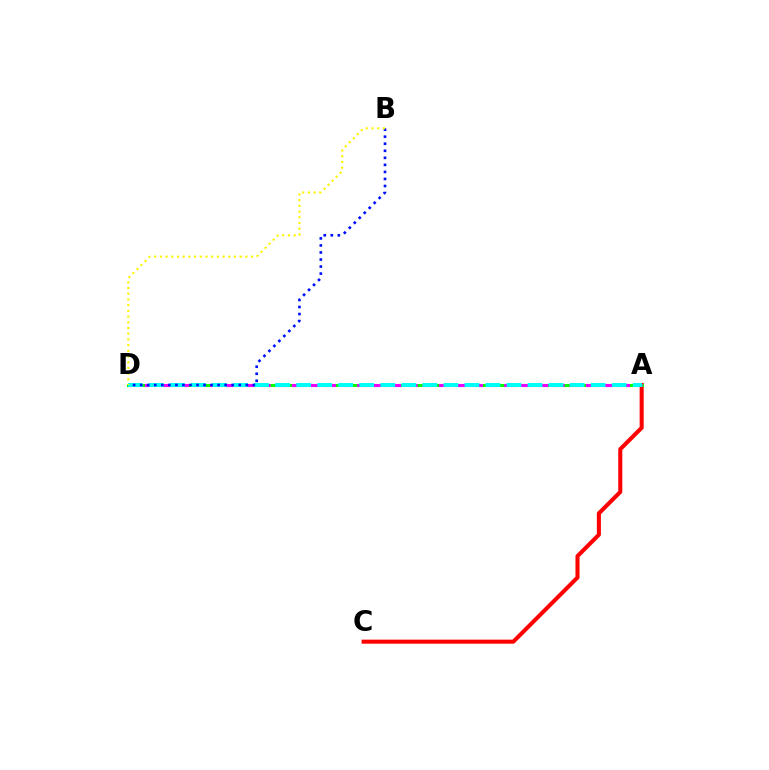{('A', 'C'): [{'color': '#ff0000', 'line_style': 'solid', 'thickness': 2.92}], ('A', 'D'): [{'color': '#08ff00', 'line_style': 'solid', 'thickness': 2.18}, {'color': '#ee00ff', 'line_style': 'dashed', 'thickness': 2.22}, {'color': '#00fff6', 'line_style': 'dashed', 'thickness': 2.86}], ('B', 'D'): [{'color': '#0010ff', 'line_style': 'dotted', 'thickness': 1.91}, {'color': '#fcf500', 'line_style': 'dotted', 'thickness': 1.55}]}